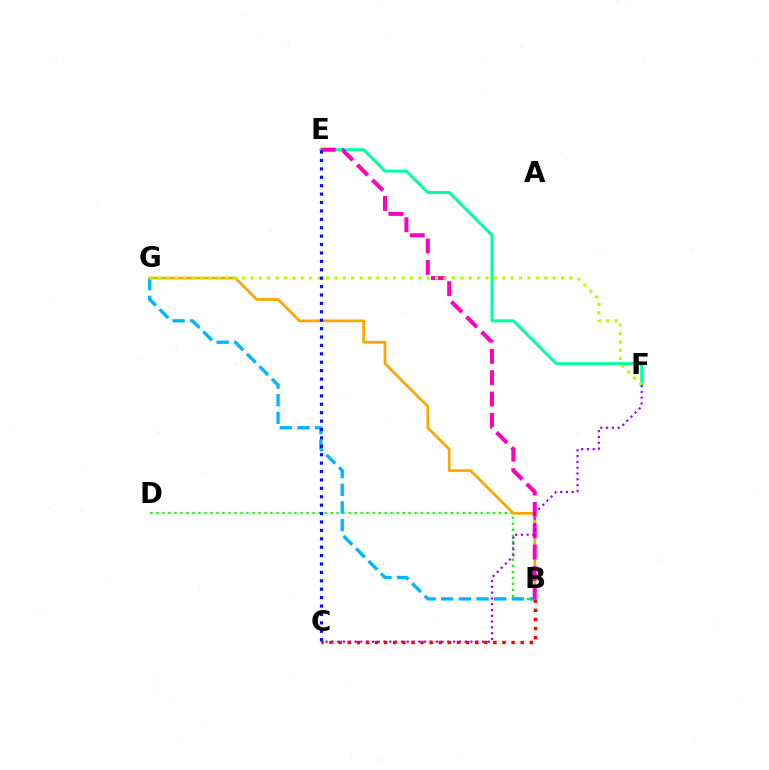{('B', 'D'): [{'color': '#08ff00', 'line_style': 'dotted', 'thickness': 1.63}], ('B', 'G'): [{'color': '#00b5ff', 'line_style': 'dashed', 'thickness': 2.4}, {'color': '#ffa500', 'line_style': 'solid', 'thickness': 1.94}], ('E', 'F'): [{'color': '#00ff9d', 'line_style': 'solid', 'thickness': 2.11}], ('B', 'E'): [{'color': '#ff00bd', 'line_style': 'dashed', 'thickness': 2.9}], ('F', 'G'): [{'color': '#b3ff00', 'line_style': 'dotted', 'thickness': 2.28}], ('C', 'F'): [{'color': '#9b00ff', 'line_style': 'dotted', 'thickness': 1.57}], ('B', 'C'): [{'color': '#ff0000', 'line_style': 'dotted', 'thickness': 2.47}], ('C', 'E'): [{'color': '#0010ff', 'line_style': 'dotted', 'thickness': 2.28}]}